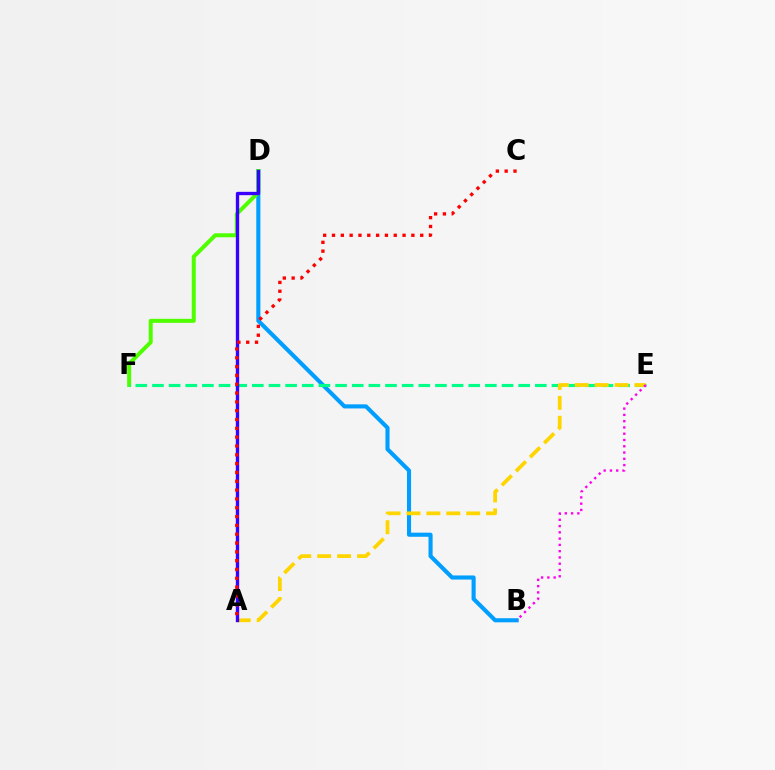{('B', 'D'): [{'color': '#009eff', 'line_style': 'solid', 'thickness': 2.95}], ('D', 'F'): [{'color': '#4fff00', 'line_style': 'solid', 'thickness': 2.88}], ('E', 'F'): [{'color': '#00ff86', 'line_style': 'dashed', 'thickness': 2.26}], ('A', 'E'): [{'color': '#ffd500', 'line_style': 'dashed', 'thickness': 2.71}], ('B', 'E'): [{'color': '#ff00ed', 'line_style': 'dotted', 'thickness': 1.71}], ('A', 'D'): [{'color': '#3700ff', 'line_style': 'solid', 'thickness': 2.41}], ('A', 'C'): [{'color': '#ff0000', 'line_style': 'dotted', 'thickness': 2.4}]}